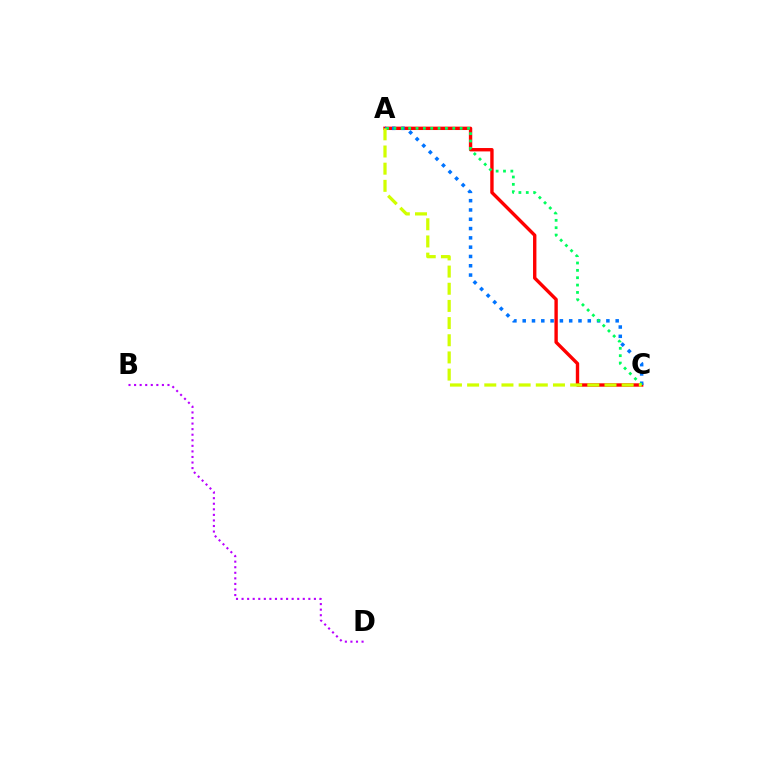{('B', 'D'): [{'color': '#b900ff', 'line_style': 'dotted', 'thickness': 1.51}], ('A', 'C'): [{'color': '#ff0000', 'line_style': 'solid', 'thickness': 2.43}, {'color': '#0074ff', 'line_style': 'dotted', 'thickness': 2.53}, {'color': '#00ff5c', 'line_style': 'dotted', 'thickness': 2.0}, {'color': '#d1ff00', 'line_style': 'dashed', 'thickness': 2.33}]}